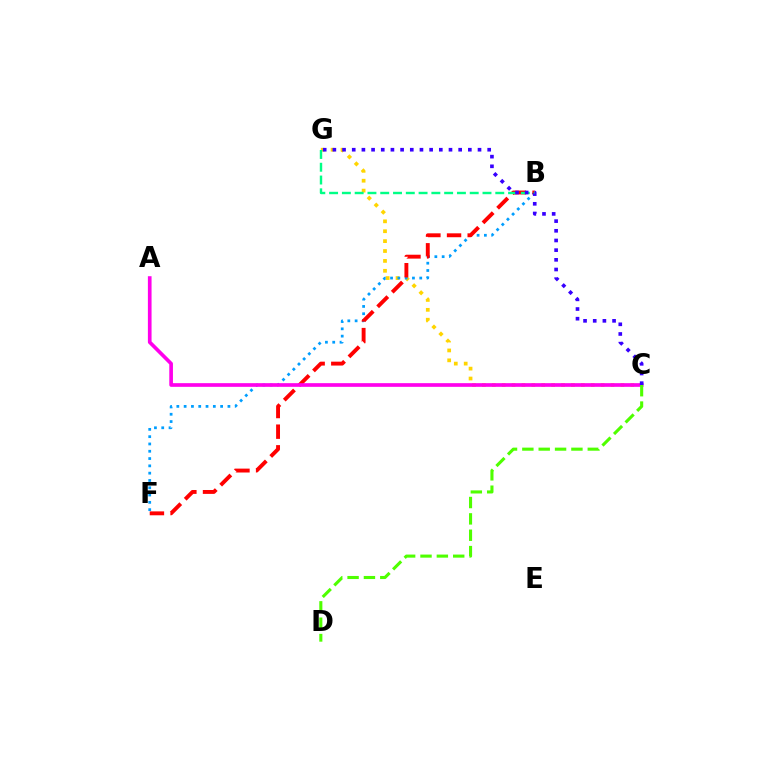{('C', 'G'): [{'color': '#ffd500', 'line_style': 'dotted', 'thickness': 2.69}, {'color': '#3700ff', 'line_style': 'dotted', 'thickness': 2.63}], ('B', 'F'): [{'color': '#009eff', 'line_style': 'dotted', 'thickness': 1.98}, {'color': '#ff0000', 'line_style': 'dashed', 'thickness': 2.81}], ('A', 'C'): [{'color': '#ff00ed', 'line_style': 'solid', 'thickness': 2.64}], ('B', 'G'): [{'color': '#00ff86', 'line_style': 'dashed', 'thickness': 1.74}], ('C', 'D'): [{'color': '#4fff00', 'line_style': 'dashed', 'thickness': 2.22}]}